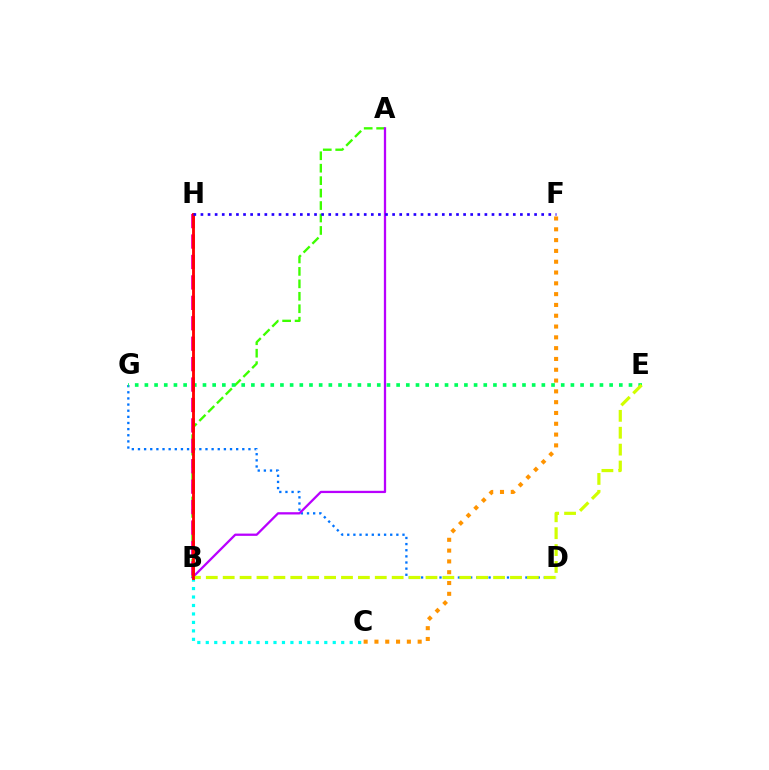{('C', 'F'): [{'color': '#ff9400', 'line_style': 'dotted', 'thickness': 2.94}], ('B', 'C'): [{'color': '#00fff6', 'line_style': 'dotted', 'thickness': 2.3}], ('A', 'B'): [{'color': '#3dff00', 'line_style': 'dashed', 'thickness': 1.69}, {'color': '#b900ff', 'line_style': 'solid', 'thickness': 1.64}], ('D', 'G'): [{'color': '#0074ff', 'line_style': 'dotted', 'thickness': 1.67}], ('E', 'G'): [{'color': '#00ff5c', 'line_style': 'dotted', 'thickness': 2.63}], ('B', 'H'): [{'color': '#ff00ac', 'line_style': 'dashed', 'thickness': 2.78}, {'color': '#ff0000', 'line_style': 'solid', 'thickness': 2.05}], ('B', 'E'): [{'color': '#d1ff00', 'line_style': 'dashed', 'thickness': 2.3}], ('F', 'H'): [{'color': '#2500ff', 'line_style': 'dotted', 'thickness': 1.93}]}